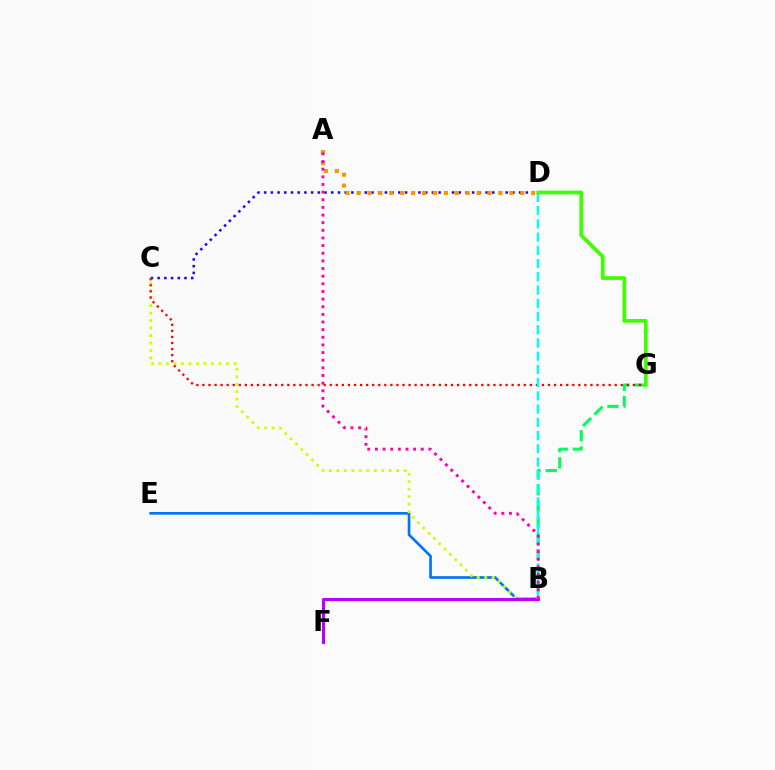{('B', 'G'): [{'color': '#00ff5c', 'line_style': 'dashed', 'thickness': 2.2}], ('C', 'D'): [{'color': '#2500ff', 'line_style': 'dotted', 'thickness': 1.82}], ('B', 'E'): [{'color': '#0074ff', 'line_style': 'solid', 'thickness': 1.91}], ('B', 'C'): [{'color': '#d1ff00', 'line_style': 'dotted', 'thickness': 2.03}], ('C', 'G'): [{'color': '#ff0000', 'line_style': 'dotted', 'thickness': 1.65}], ('A', 'D'): [{'color': '#ff9400', 'line_style': 'dotted', 'thickness': 2.97}], ('B', 'F'): [{'color': '#b900ff', 'line_style': 'solid', 'thickness': 2.21}], ('B', 'D'): [{'color': '#00fff6', 'line_style': 'dashed', 'thickness': 1.8}], ('A', 'B'): [{'color': '#ff00ac', 'line_style': 'dotted', 'thickness': 2.08}], ('D', 'G'): [{'color': '#3dff00', 'line_style': 'solid', 'thickness': 2.67}]}